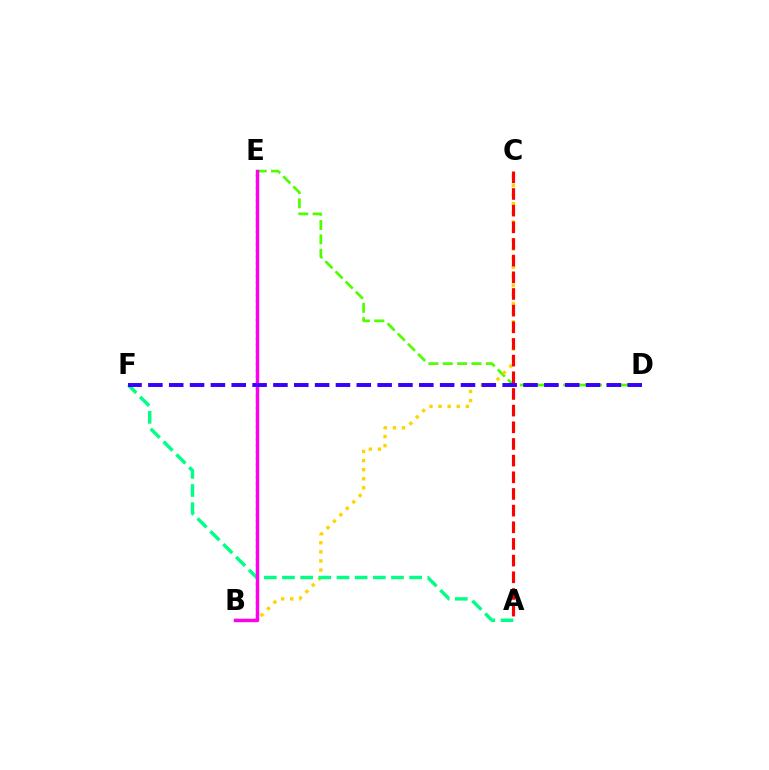{('D', 'E'): [{'color': '#4fff00', 'line_style': 'dashed', 'thickness': 1.95}], ('B', 'C'): [{'color': '#ffd500', 'line_style': 'dotted', 'thickness': 2.47}], ('B', 'E'): [{'color': '#009eff', 'line_style': 'dotted', 'thickness': 1.71}, {'color': '#ff00ed', 'line_style': 'solid', 'thickness': 2.46}], ('A', 'F'): [{'color': '#00ff86', 'line_style': 'dashed', 'thickness': 2.47}], ('A', 'C'): [{'color': '#ff0000', 'line_style': 'dashed', 'thickness': 2.26}], ('D', 'F'): [{'color': '#3700ff', 'line_style': 'dashed', 'thickness': 2.83}]}